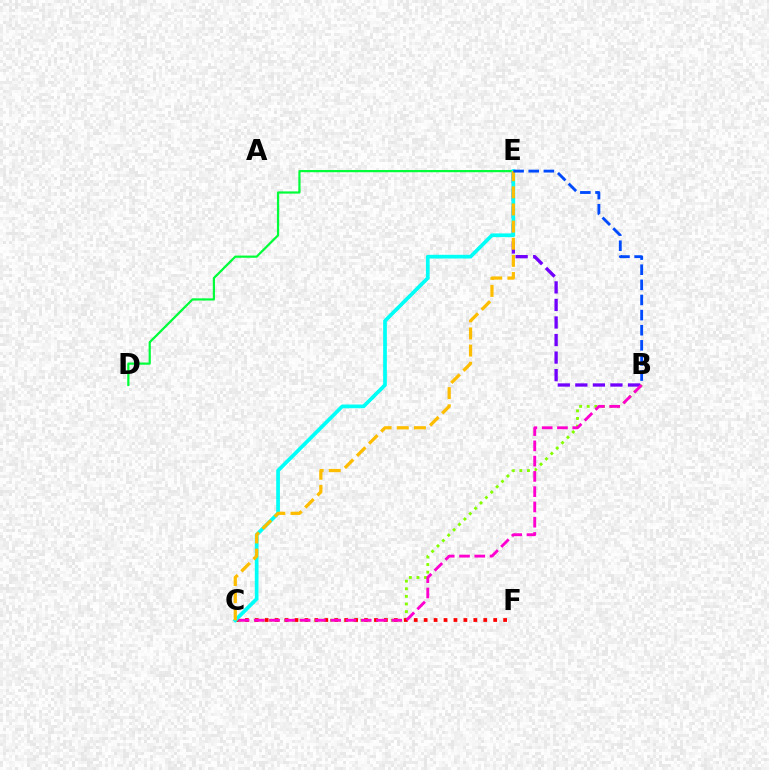{('B', 'C'): [{'color': '#84ff00', 'line_style': 'dotted', 'thickness': 2.07}, {'color': '#ff00cf', 'line_style': 'dashed', 'thickness': 2.07}], ('B', 'E'): [{'color': '#7200ff', 'line_style': 'dashed', 'thickness': 2.38}, {'color': '#004bff', 'line_style': 'dashed', 'thickness': 2.05}], ('D', 'E'): [{'color': '#00ff39', 'line_style': 'solid', 'thickness': 1.59}], ('C', 'F'): [{'color': '#ff0000', 'line_style': 'dotted', 'thickness': 2.7}], ('C', 'E'): [{'color': '#00fff6', 'line_style': 'solid', 'thickness': 2.67}, {'color': '#ffbd00', 'line_style': 'dashed', 'thickness': 2.33}]}